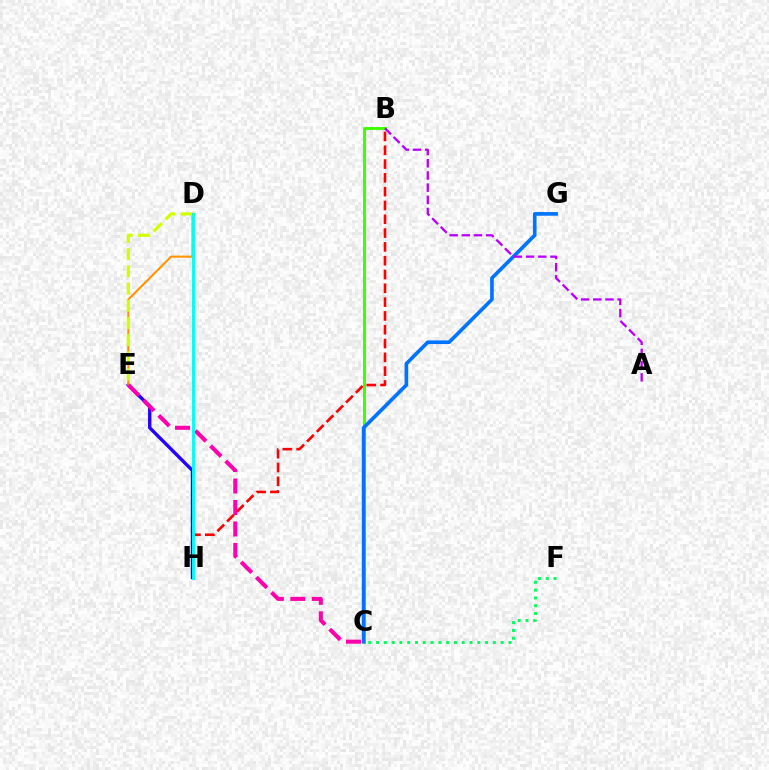{('B', 'H'): [{'color': '#ff0000', 'line_style': 'dashed', 'thickness': 1.88}], ('E', 'H'): [{'color': '#2500ff', 'line_style': 'solid', 'thickness': 2.43}], ('D', 'E'): [{'color': '#ff9400', 'line_style': 'solid', 'thickness': 1.51}, {'color': '#d1ff00', 'line_style': 'dashed', 'thickness': 2.33}], ('B', 'C'): [{'color': '#3dff00', 'line_style': 'solid', 'thickness': 2.1}], ('C', 'G'): [{'color': '#0074ff', 'line_style': 'solid', 'thickness': 2.63}], ('A', 'B'): [{'color': '#b900ff', 'line_style': 'dashed', 'thickness': 1.66}], ('C', 'F'): [{'color': '#00ff5c', 'line_style': 'dotted', 'thickness': 2.12}], ('C', 'E'): [{'color': '#ff00ac', 'line_style': 'dashed', 'thickness': 2.92}], ('D', 'H'): [{'color': '#00fff6', 'line_style': 'solid', 'thickness': 2.1}]}